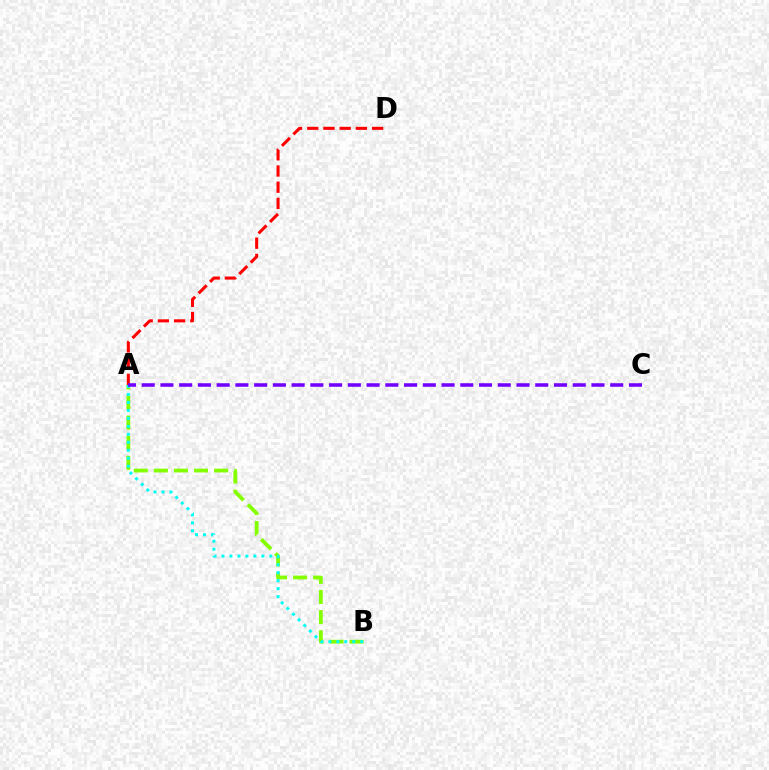{('A', 'B'): [{'color': '#84ff00', 'line_style': 'dashed', 'thickness': 2.73}, {'color': '#00fff6', 'line_style': 'dotted', 'thickness': 2.17}], ('A', 'D'): [{'color': '#ff0000', 'line_style': 'dashed', 'thickness': 2.2}], ('A', 'C'): [{'color': '#7200ff', 'line_style': 'dashed', 'thickness': 2.55}]}